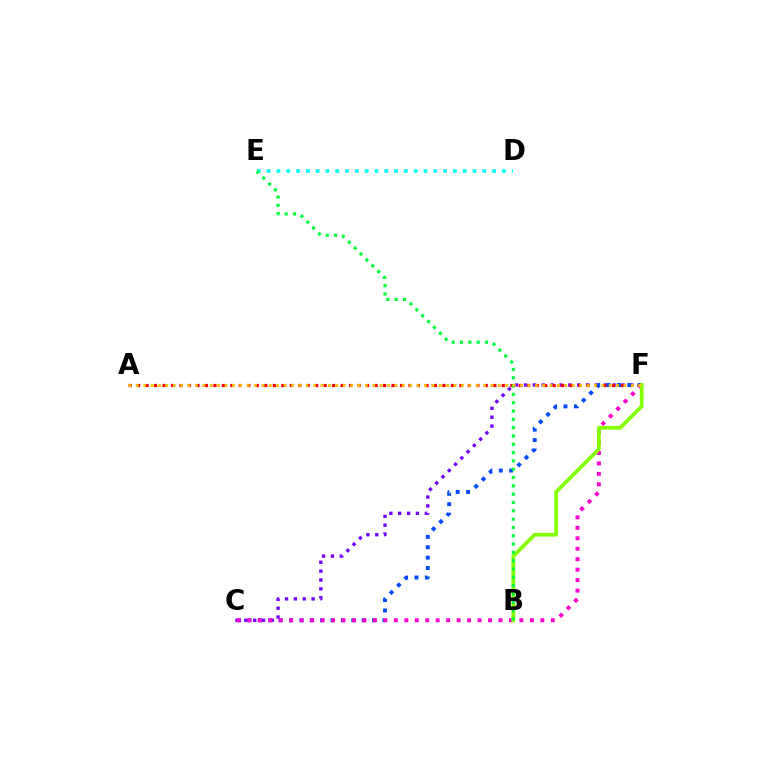{('C', 'F'): [{'color': '#7200ff', 'line_style': 'dotted', 'thickness': 2.41}, {'color': '#004bff', 'line_style': 'dotted', 'thickness': 2.82}, {'color': '#ff00cf', 'line_style': 'dotted', 'thickness': 2.84}], ('A', 'F'): [{'color': '#ff0000', 'line_style': 'dotted', 'thickness': 2.3}, {'color': '#ffbd00', 'line_style': 'dotted', 'thickness': 2.01}], ('B', 'F'): [{'color': '#84ff00', 'line_style': 'solid', 'thickness': 2.68}], ('D', 'E'): [{'color': '#00fff6', 'line_style': 'dotted', 'thickness': 2.66}], ('B', 'E'): [{'color': '#00ff39', 'line_style': 'dotted', 'thickness': 2.26}]}